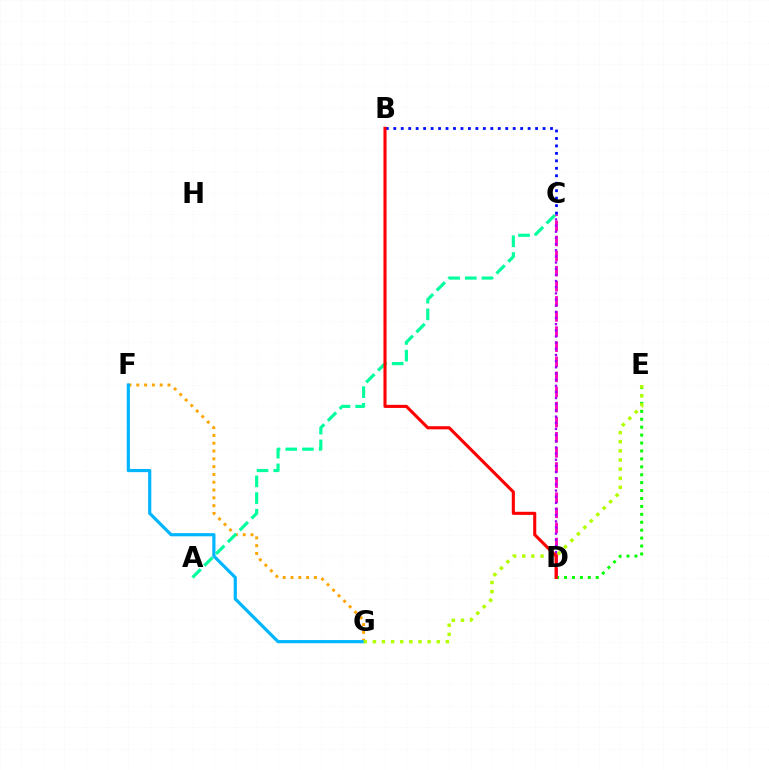{('C', 'D'): [{'color': '#ff00bd', 'line_style': 'dashed', 'thickness': 2.05}, {'color': '#9b00ff', 'line_style': 'dotted', 'thickness': 1.67}], ('F', 'G'): [{'color': '#ffa500', 'line_style': 'dotted', 'thickness': 2.12}, {'color': '#00b5ff', 'line_style': 'solid', 'thickness': 2.29}], ('D', 'E'): [{'color': '#08ff00', 'line_style': 'dotted', 'thickness': 2.15}], ('B', 'C'): [{'color': '#0010ff', 'line_style': 'dotted', 'thickness': 2.03}], ('A', 'C'): [{'color': '#00ff9d', 'line_style': 'dashed', 'thickness': 2.27}], ('B', 'D'): [{'color': '#ff0000', 'line_style': 'solid', 'thickness': 2.23}], ('E', 'G'): [{'color': '#b3ff00', 'line_style': 'dotted', 'thickness': 2.48}]}